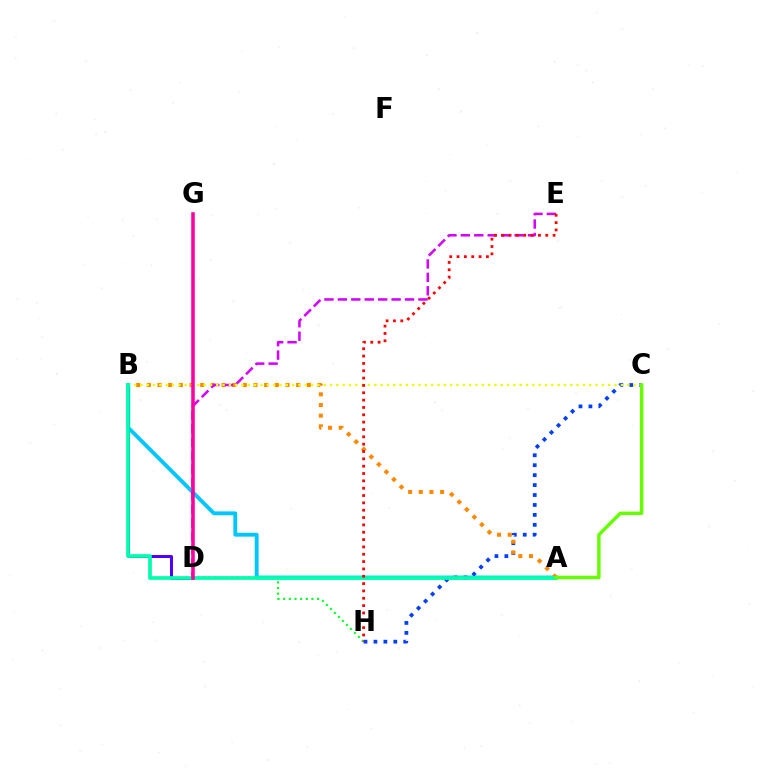{('D', 'H'): [{'color': '#00ff27', 'line_style': 'dotted', 'thickness': 1.54}], ('A', 'B'): [{'color': '#00c7ff', 'line_style': 'solid', 'thickness': 2.77}, {'color': '#ff8800', 'line_style': 'dotted', 'thickness': 2.9}, {'color': '#00ffaf', 'line_style': 'solid', 'thickness': 2.67}], ('B', 'D'): [{'color': '#4f00ff', 'line_style': 'solid', 'thickness': 2.16}], ('C', 'H'): [{'color': '#003fff', 'line_style': 'dotted', 'thickness': 2.7}], ('D', 'E'): [{'color': '#d600ff', 'line_style': 'dashed', 'thickness': 1.82}], ('B', 'C'): [{'color': '#eeff00', 'line_style': 'dotted', 'thickness': 1.72}], ('D', 'G'): [{'color': '#ff00a0', 'line_style': 'solid', 'thickness': 2.55}], ('E', 'H'): [{'color': '#ff0000', 'line_style': 'dotted', 'thickness': 1.99}], ('A', 'C'): [{'color': '#66ff00', 'line_style': 'solid', 'thickness': 2.48}]}